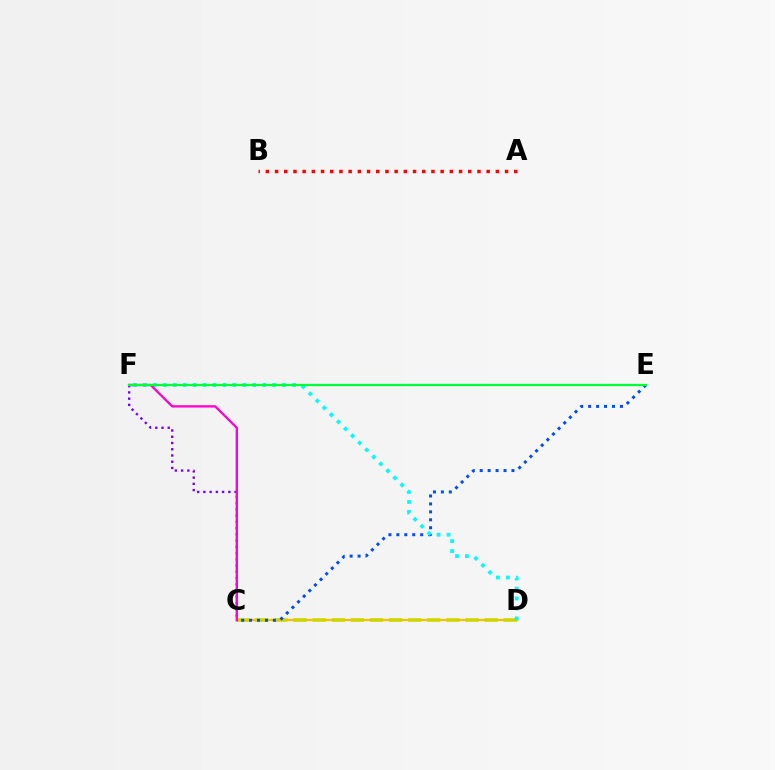{('C', 'D'): [{'color': '#84ff00', 'line_style': 'dashed', 'thickness': 2.6}, {'color': '#ffbd00', 'line_style': 'solid', 'thickness': 1.63}], ('C', 'E'): [{'color': '#004bff', 'line_style': 'dotted', 'thickness': 2.16}], ('D', 'F'): [{'color': '#00fff6', 'line_style': 'dotted', 'thickness': 2.7}], ('C', 'F'): [{'color': '#7200ff', 'line_style': 'dotted', 'thickness': 1.69}, {'color': '#ff00cf', 'line_style': 'solid', 'thickness': 1.67}], ('E', 'F'): [{'color': '#00ff39', 'line_style': 'solid', 'thickness': 1.63}], ('A', 'B'): [{'color': '#ff0000', 'line_style': 'dotted', 'thickness': 2.5}]}